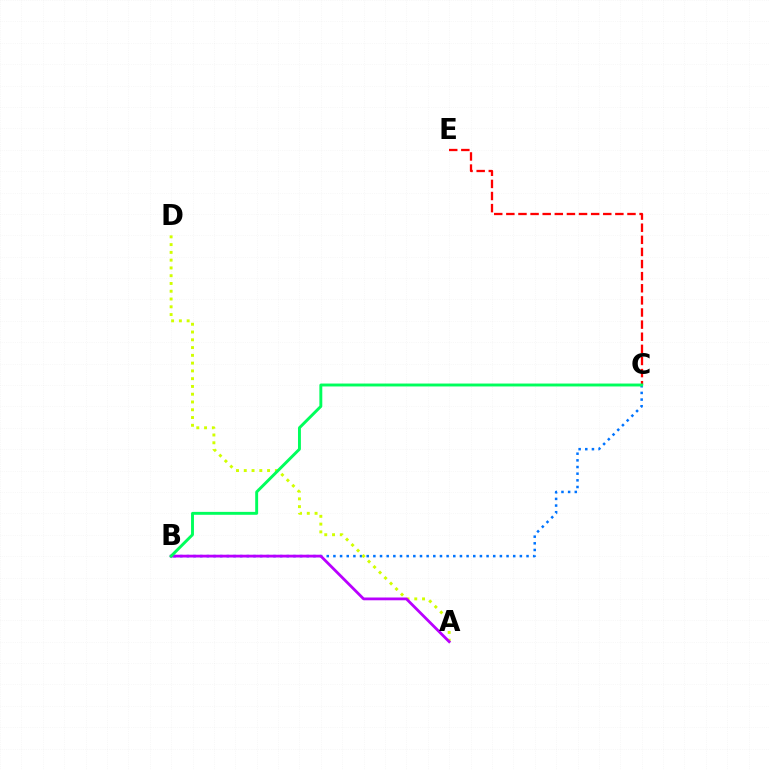{('B', 'C'): [{'color': '#0074ff', 'line_style': 'dotted', 'thickness': 1.81}, {'color': '#00ff5c', 'line_style': 'solid', 'thickness': 2.1}], ('C', 'E'): [{'color': '#ff0000', 'line_style': 'dashed', 'thickness': 1.65}], ('A', 'D'): [{'color': '#d1ff00', 'line_style': 'dotted', 'thickness': 2.11}], ('A', 'B'): [{'color': '#b900ff', 'line_style': 'solid', 'thickness': 2.0}]}